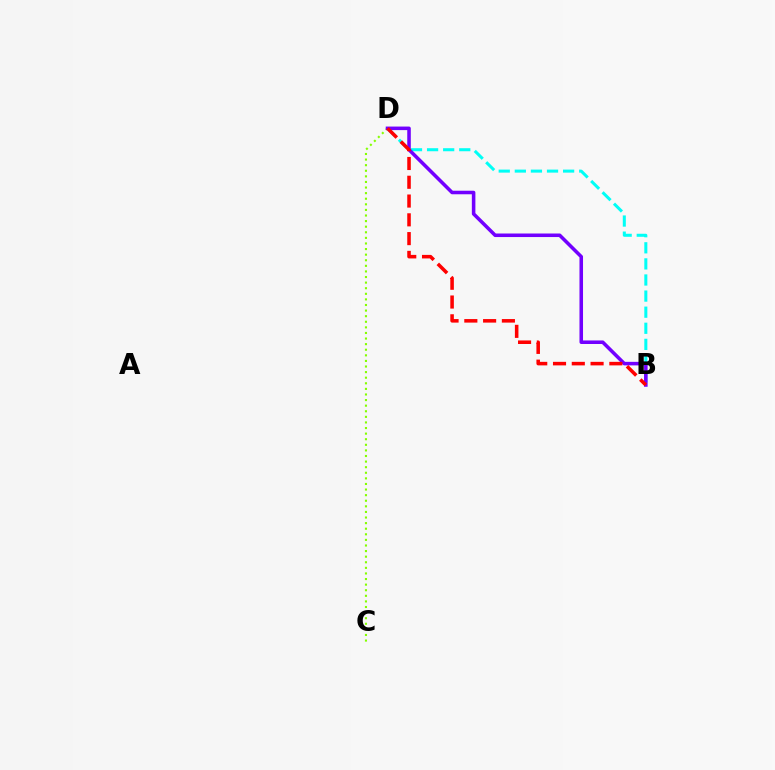{('B', 'D'): [{'color': '#00fff6', 'line_style': 'dashed', 'thickness': 2.19}, {'color': '#7200ff', 'line_style': 'solid', 'thickness': 2.55}, {'color': '#ff0000', 'line_style': 'dashed', 'thickness': 2.55}], ('C', 'D'): [{'color': '#84ff00', 'line_style': 'dotted', 'thickness': 1.52}]}